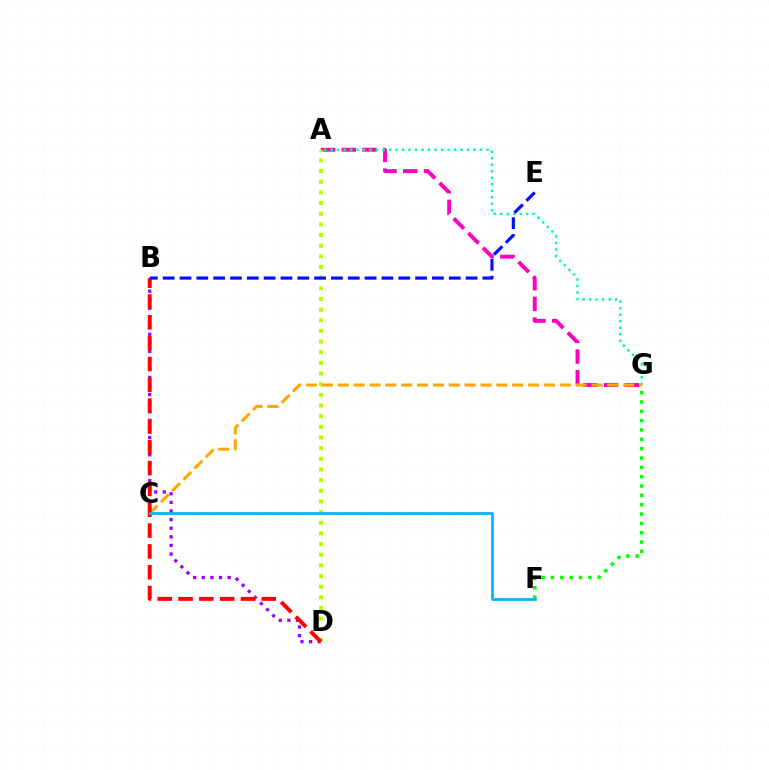{('A', 'G'): [{'color': '#ff00bd', 'line_style': 'dashed', 'thickness': 2.81}, {'color': '#00ff9d', 'line_style': 'dotted', 'thickness': 1.76}], ('B', 'D'): [{'color': '#9b00ff', 'line_style': 'dotted', 'thickness': 2.34}, {'color': '#ff0000', 'line_style': 'dashed', 'thickness': 2.83}], ('A', 'D'): [{'color': '#b3ff00', 'line_style': 'dotted', 'thickness': 2.9}], ('F', 'G'): [{'color': '#08ff00', 'line_style': 'dotted', 'thickness': 2.54}], ('C', 'G'): [{'color': '#ffa500', 'line_style': 'dashed', 'thickness': 2.15}], ('B', 'E'): [{'color': '#0010ff', 'line_style': 'dashed', 'thickness': 2.29}], ('C', 'F'): [{'color': '#00b5ff', 'line_style': 'solid', 'thickness': 1.96}]}